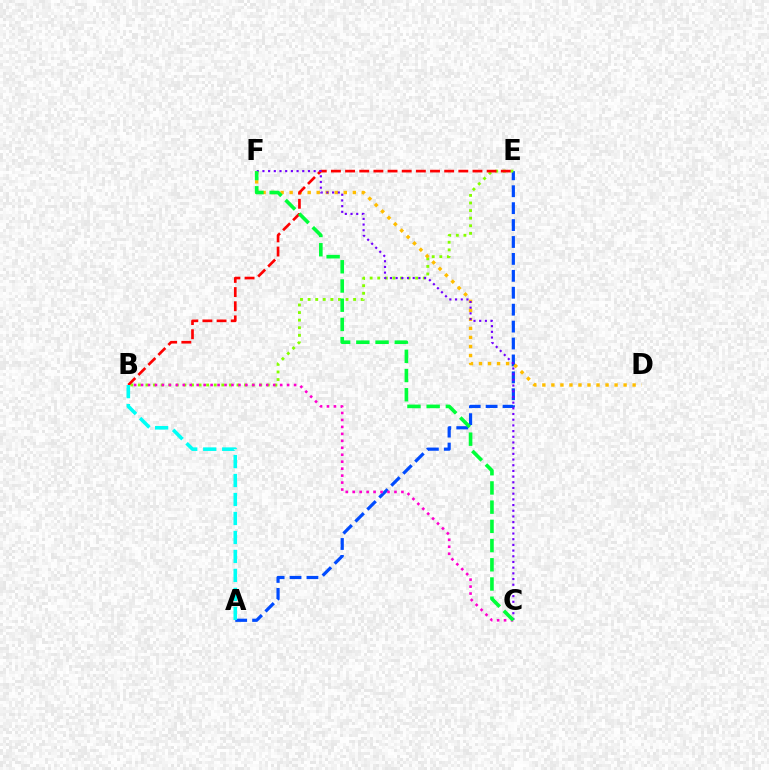{('A', 'E'): [{'color': '#004bff', 'line_style': 'dashed', 'thickness': 2.3}], ('B', 'E'): [{'color': '#84ff00', 'line_style': 'dotted', 'thickness': 2.06}, {'color': '#ff0000', 'line_style': 'dashed', 'thickness': 1.92}], ('B', 'C'): [{'color': '#ff00cf', 'line_style': 'dotted', 'thickness': 1.89}], ('D', 'F'): [{'color': '#ffbd00', 'line_style': 'dotted', 'thickness': 2.45}], ('C', 'F'): [{'color': '#7200ff', 'line_style': 'dotted', 'thickness': 1.55}, {'color': '#00ff39', 'line_style': 'dashed', 'thickness': 2.61}], ('A', 'B'): [{'color': '#00fff6', 'line_style': 'dashed', 'thickness': 2.58}]}